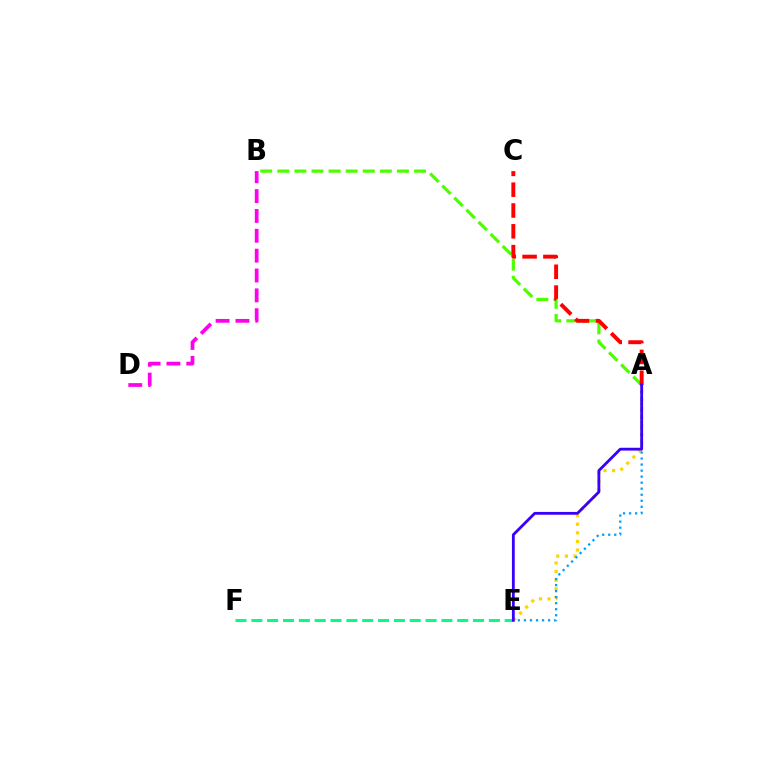{('E', 'F'): [{'color': '#00ff86', 'line_style': 'dashed', 'thickness': 2.15}], ('A', 'E'): [{'color': '#ffd500', 'line_style': 'dotted', 'thickness': 2.33}, {'color': '#009eff', 'line_style': 'dotted', 'thickness': 1.64}, {'color': '#3700ff', 'line_style': 'solid', 'thickness': 2.02}], ('A', 'B'): [{'color': '#4fff00', 'line_style': 'dashed', 'thickness': 2.32}], ('A', 'C'): [{'color': '#ff0000', 'line_style': 'dashed', 'thickness': 2.83}], ('B', 'D'): [{'color': '#ff00ed', 'line_style': 'dashed', 'thickness': 2.7}]}